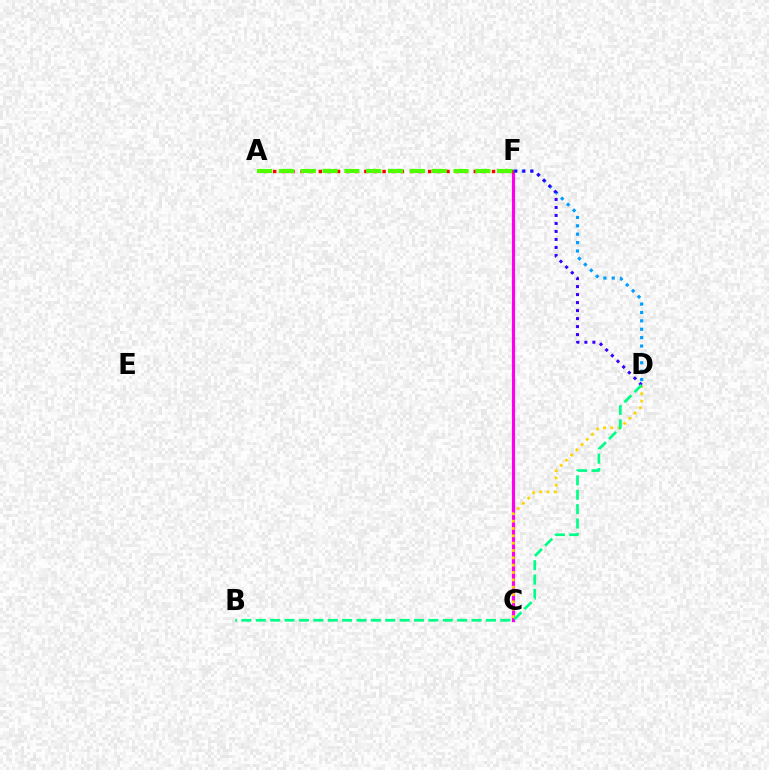{('C', 'F'): [{'color': '#ff00ed', 'line_style': 'solid', 'thickness': 2.28}], ('D', 'F'): [{'color': '#009eff', 'line_style': 'dotted', 'thickness': 2.28}, {'color': '#3700ff', 'line_style': 'dotted', 'thickness': 2.17}], ('C', 'D'): [{'color': '#ffd500', 'line_style': 'dotted', 'thickness': 2.0}], ('A', 'F'): [{'color': '#ff0000', 'line_style': 'dotted', 'thickness': 2.48}, {'color': '#4fff00', 'line_style': 'dashed', 'thickness': 2.96}], ('B', 'D'): [{'color': '#00ff86', 'line_style': 'dashed', 'thickness': 1.95}]}